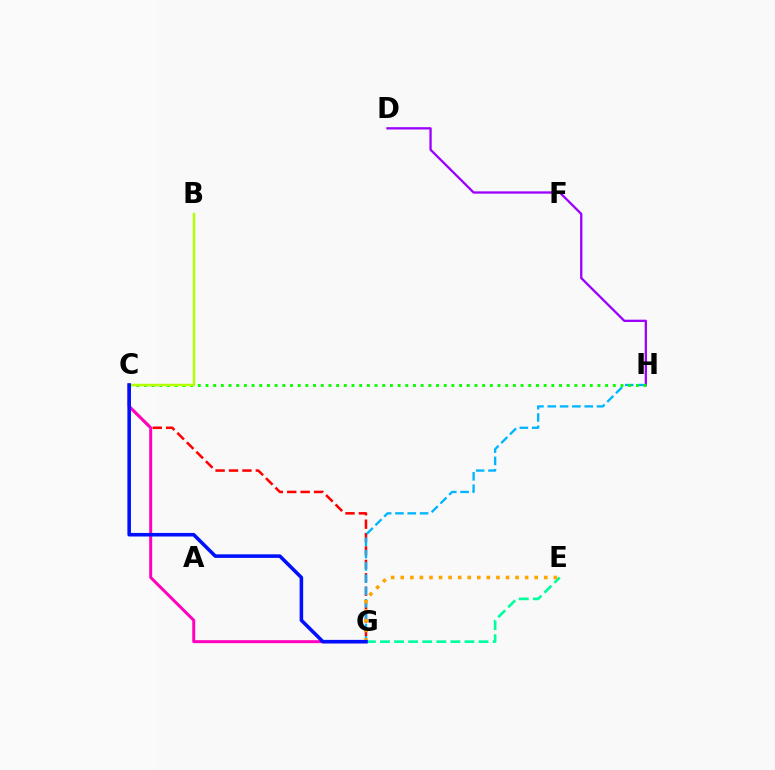{('C', 'G'): [{'color': '#ff0000', 'line_style': 'dashed', 'thickness': 1.82}, {'color': '#ff00bd', 'line_style': 'solid', 'thickness': 2.14}, {'color': '#0010ff', 'line_style': 'solid', 'thickness': 2.57}], ('D', 'H'): [{'color': '#9b00ff', 'line_style': 'solid', 'thickness': 1.65}], ('G', 'H'): [{'color': '#00b5ff', 'line_style': 'dashed', 'thickness': 1.67}], ('C', 'H'): [{'color': '#08ff00', 'line_style': 'dotted', 'thickness': 2.09}], ('B', 'C'): [{'color': '#b3ff00', 'line_style': 'solid', 'thickness': 1.78}], ('E', 'G'): [{'color': '#00ff9d', 'line_style': 'dashed', 'thickness': 1.91}, {'color': '#ffa500', 'line_style': 'dotted', 'thickness': 2.6}]}